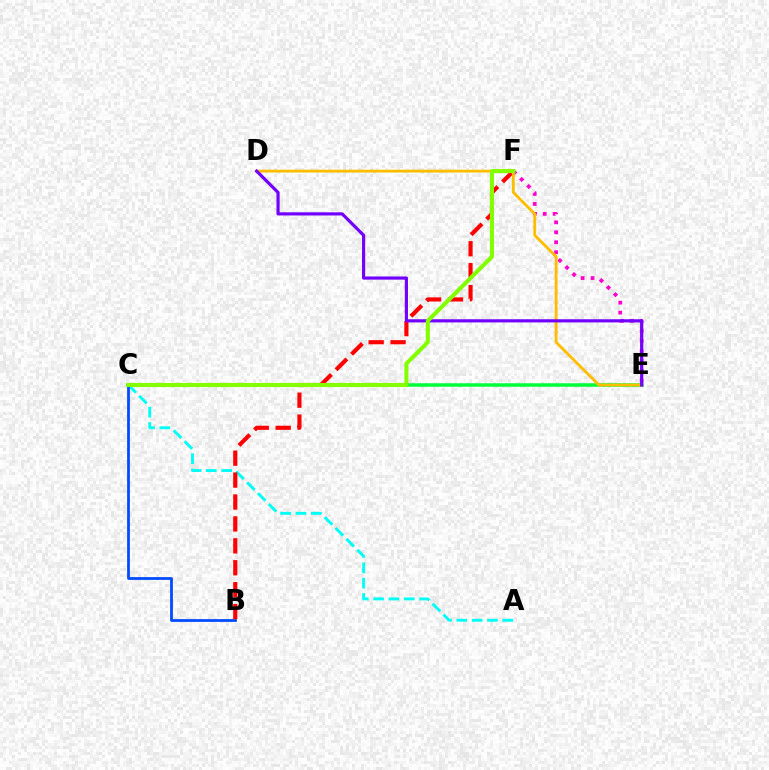{('A', 'C'): [{'color': '#00fff6', 'line_style': 'dashed', 'thickness': 2.08}], ('B', 'C'): [{'color': '#004bff', 'line_style': 'solid', 'thickness': 1.99}], ('E', 'F'): [{'color': '#ff00cf', 'line_style': 'dotted', 'thickness': 2.7}], ('B', 'F'): [{'color': '#ff0000', 'line_style': 'dashed', 'thickness': 2.98}], ('C', 'E'): [{'color': '#00ff39', 'line_style': 'solid', 'thickness': 2.52}], ('D', 'E'): [{'color': '#ffbd00', 'line_style': 'solid', 'thickness': 2.04}, {'color': '#7200ff', 'line_style': 'solid', 'thickness': 2.28}], ('C', 'F'): [{'color': '#84ff00', 'line_style': 'solid', 'thickness': 2.95}]}